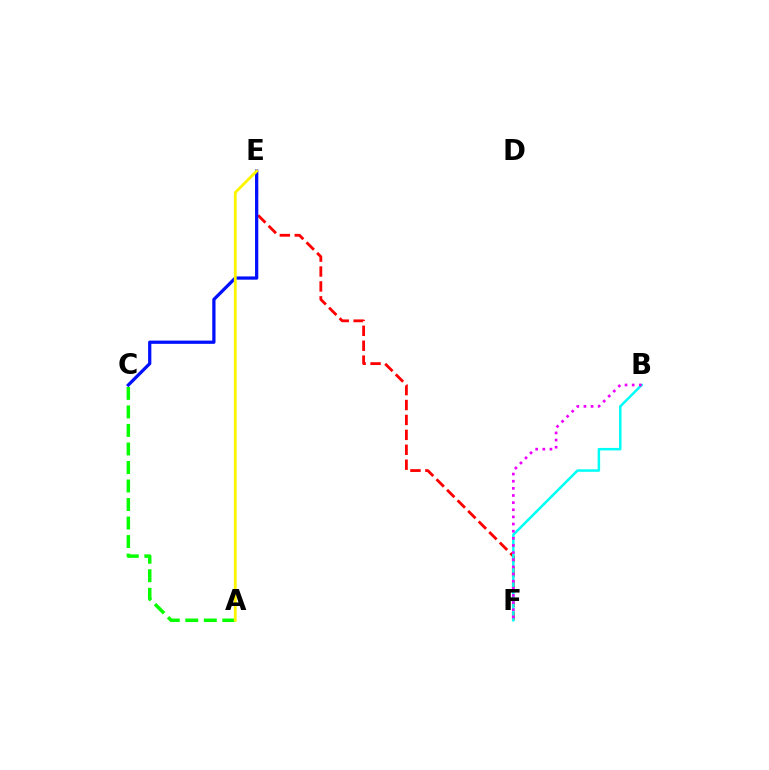{('E', 'F'): [{'color': '#ff0000', 'line_style': 'dashed', 'thickness': 2.03}], ('B', 'F'): [{'color': '#00fff6', 'line_style': 'solid', 'thickness': 1.79}, {'color': '#ee00ff', 'line_style': 'dotted', 'thickness': 1.94}], ('C', 'E'): [{'color': '#0010ff', 'line_style': 'solid', 'thickness': 2.34}], ('A', 'C'): [{'color': '#08ff00', 'line_style': 'dashed', 'thickness': 2.52}], ('A', 'E'): [{'color': '#fcf500', 'line_style': 'solid', 'thickness': 2.03}]}